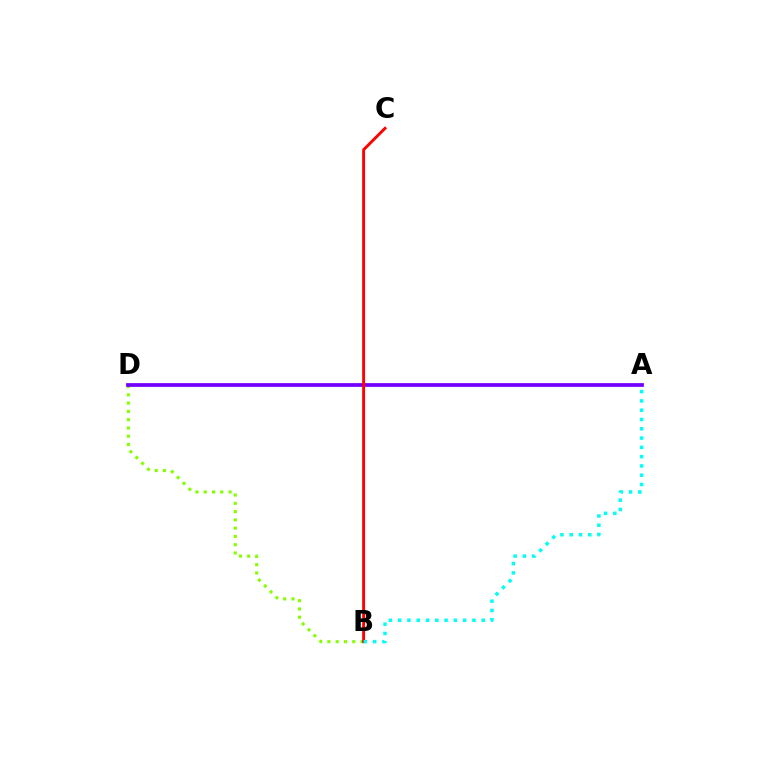{('B', 'D'): [{'color': '#84ff00', 'line_style': 'dotted', 'thickness': 2.25}], ('A', 'D'): [{'color': '#7200ff', 'line_style': 'solid', 'thickness': 2.69}], ('B', 'C'): [{'color': '#ff0000', 'line_style': 'solid', 'thickness': 2.08}], ('A', 'B'): [{'color': '#00fff6', 'line_style': 'dotted', 'thickness': 2.52}]}